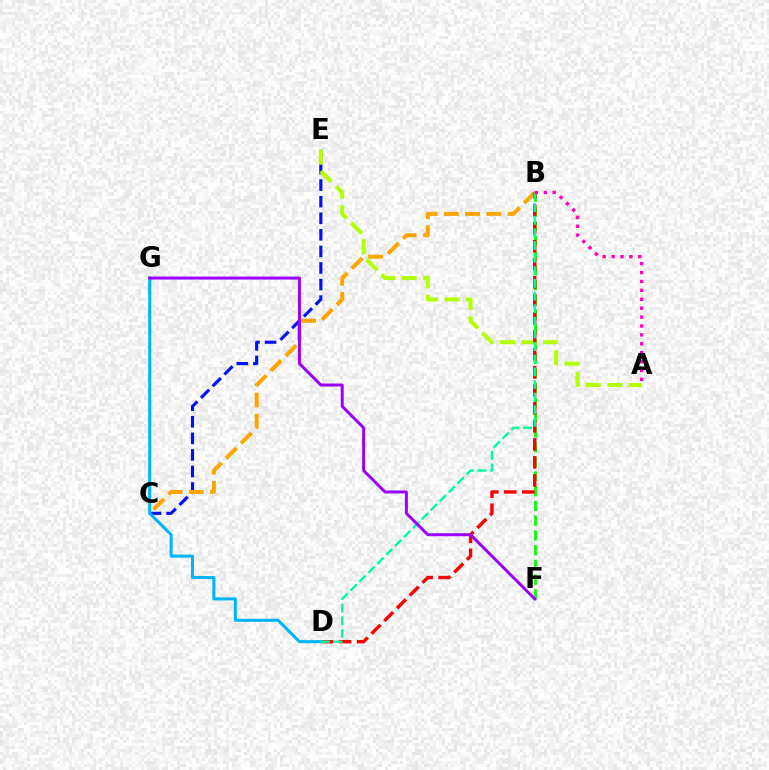{('C', 'E'): [{'color': '#0010ff', 'line_style': 'dashed', 'thickness': 2.25}], ('B', 'F'): [{'color': '#08ff00', 'line_style': 'dashed', 'thickness': 2.0}], ('B', 'C'): [{'color': '#ffa500', 'line_style': 'dashed', 'thickness': 2.88}], ('A', 'E'): [{'color': '#b3ff00', 'line_style': 'dashed', 'thickness': 2.91}], ('B', 'D'): [{'color': '#ff0000', 'line_style': 'dashed', 'thickness': 2.45}, {'color': '#00ff9d', 'line_style': 'dashed', 'thickness': 1.72}], ('D', 'G'): [{'color': '#00b5ff', 'line_style': 'solid', 'thickness': 2.2}], ('F', 'G'): [{'color': '#9b00ff', 'line_style': 'solid', 'thickness': 2.13}], ('A', 'B'): [{'color': '#ff00bd', 'line_style': 'dotted', 'thickness': 2.42}]}